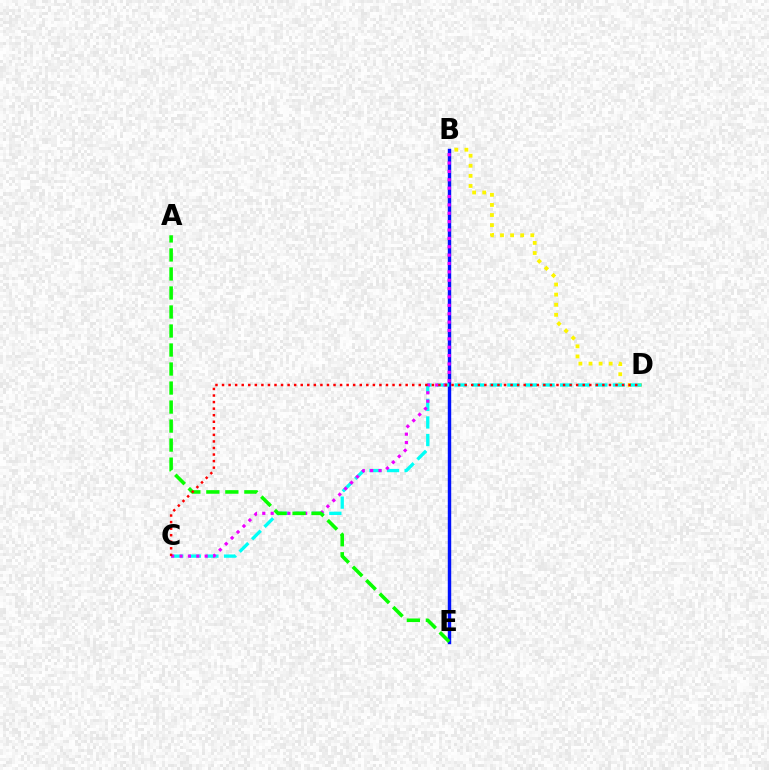{('B', 'E'): [{'color': '#0010ff', 'line_style': 'solid', 'thickness': 2.47}], ('B', 'D'): [{'color': '#fcf500', 'line_style': 'dotted', 'thickness': 2.74}], ('C', 'D'): [{'color': '#00fff6', 'line_style': 'dashed', 'thickness': 2.39}, {'color': '#ff0000', 'line_style': 'dotted', 'thickness': 1.78}], ('B', 'C'): [{'color': '#ee00ff', 'line_style': 'dotted', 'thickness': 2.27}], ('A', 'E'): [{'color': '#08ff00', 'line_style': 'dashed', 'thickness': 2.58}]}